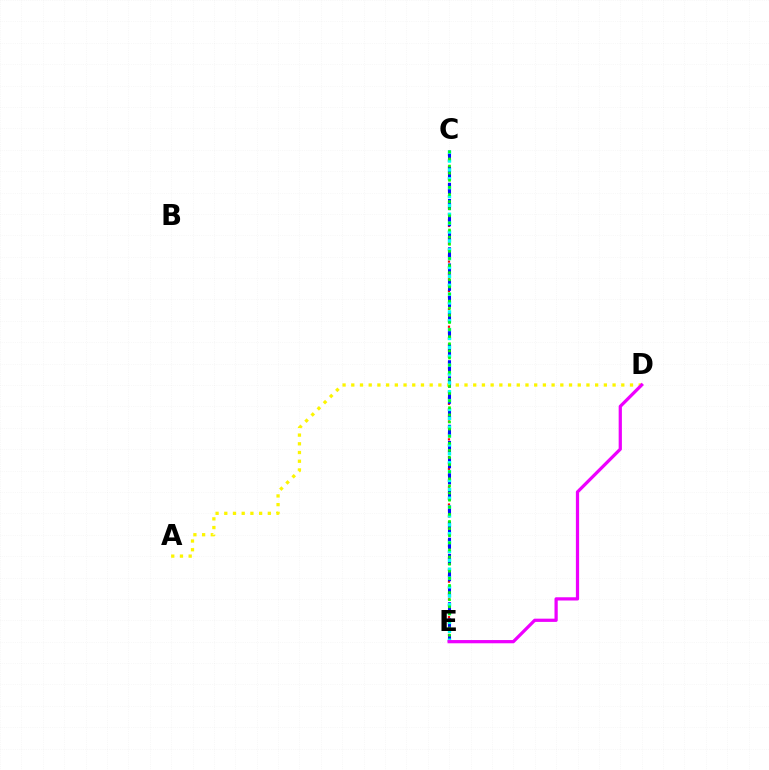{('C', 'E'): [{'color': '#ff0000', 'line_style': 'dotted', 'thickness': 1.61}, {'color': '#0010ff', 'line_style': 'dashed', 'thickness': 2.19}, {'color': '#00fff6', 'line_style': 'dotted', 'thickness': 2.41}, {'color': '#08ff00', 'line_style': 'dotted', 'thickness': 1.93}], ('A', 'D'): [{'color': '#fcf500', 'line_style': 'dotted', 'thickness': 2.37}], ('D', 'E'): [{'color': '#ee00ff', 'line_style': 'solid', 'thickness': 2.33}]}